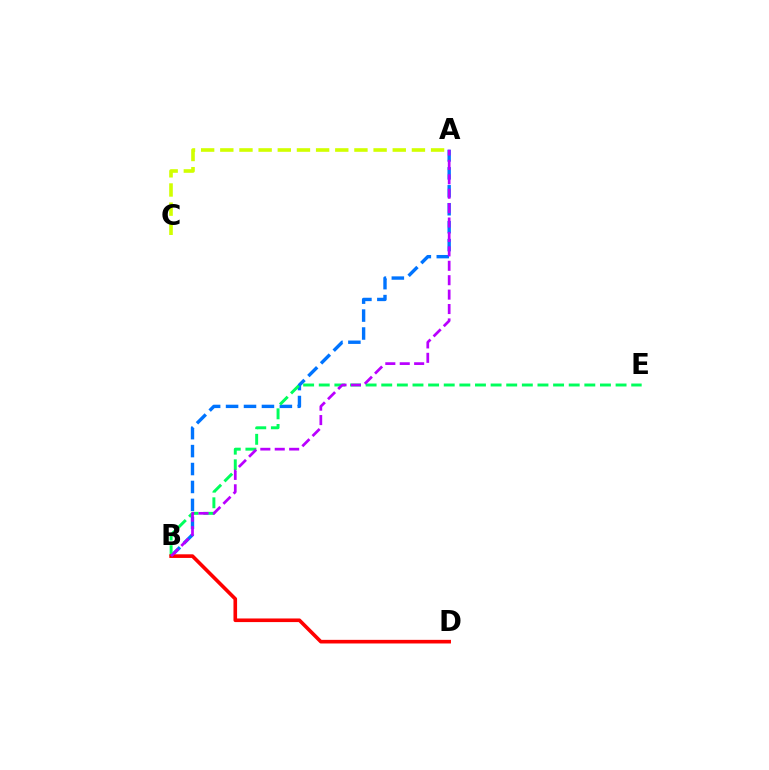{('A', 'B'): [{'color': '#0074ff', 'line_style': 'dashed', 'thickness': 2.44}, {'color': '#b900ff', 'line_style': 'dashed', 'thickness': 1.96}], ('B', 'E'): [{'color': '#00ff5c', 'line_style': 'dashed', 'thickness': 2.12}], ('A', 'C'): [{'color': '#d1ff00', 'line_style': 'dashed', 'thickness': 2.6}], ('B', 'D'): [{'color': '#ff0000', 'line_style': 'solid', 'thickness': 2.61}]}